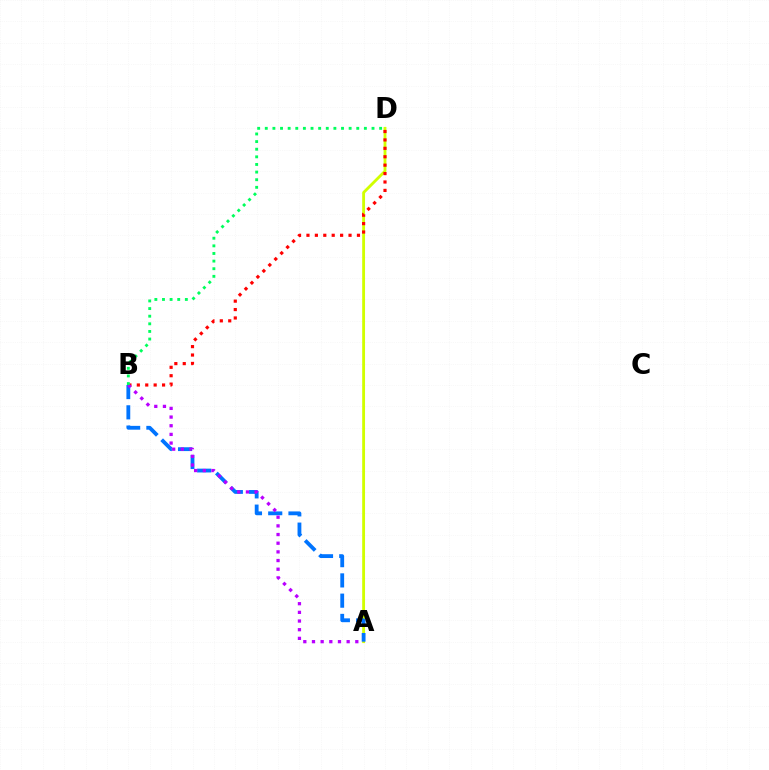{('A', 'D'): [{'color': '#d1ff00', 'line_style': 'solid', 'thickness': 2.05}], ('B', 'D'): [{'color': '#ff0000', 'line_style': 'dotted', 'thickness': 2.29}, {'color': '#00ff5c', 'line_style': 'dotted', 'thickness': 2.07}], ('A', 'B'): [{'color': '#0074ff', 'line_style': 'dashed', 'thickness': 2.75}, {'color': '#b900ff', 'line_style': 'dotted', 'thickness': 2.36}]}